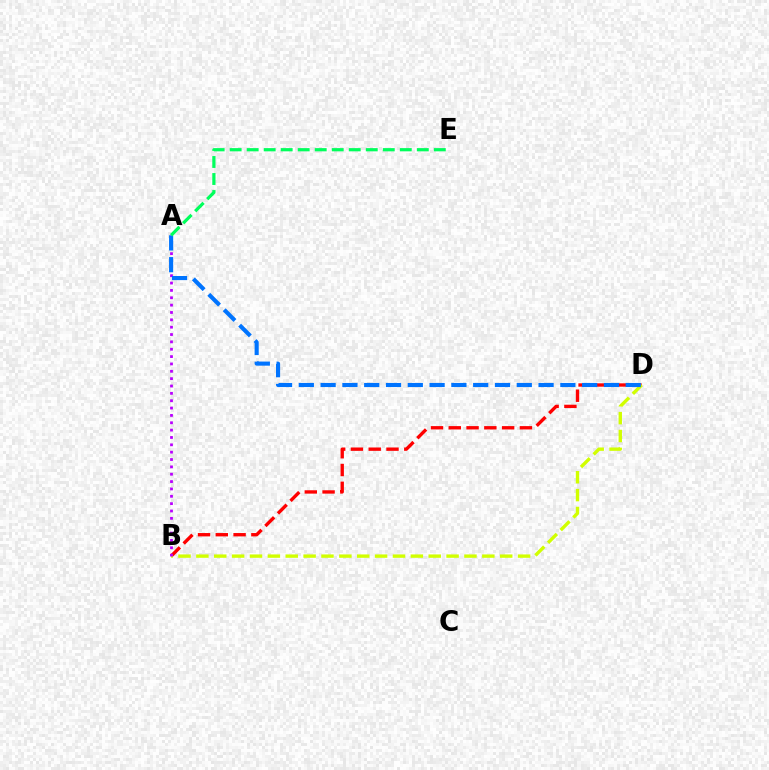{('B', 'D'): [{'color': '#ff0000', 'line_style': 'dashed', 'thickness': 2.42}, {'color': '#d1ff00', 'line_style': 'dashed', 'thickness': 2.43}], ('A', 'B'): [{'color': '#b900ff', 'line_style': 'dotted', 'thickness': 2.0}], ('A', 'D'): [{'color': '#0074ff', 'line_style': 'dashed', 'thickness': 2.96}], ('A', 'E'): [{'color': '#00ff5c', 'line_style': 'dashed', 'thickness': 2.31}]}